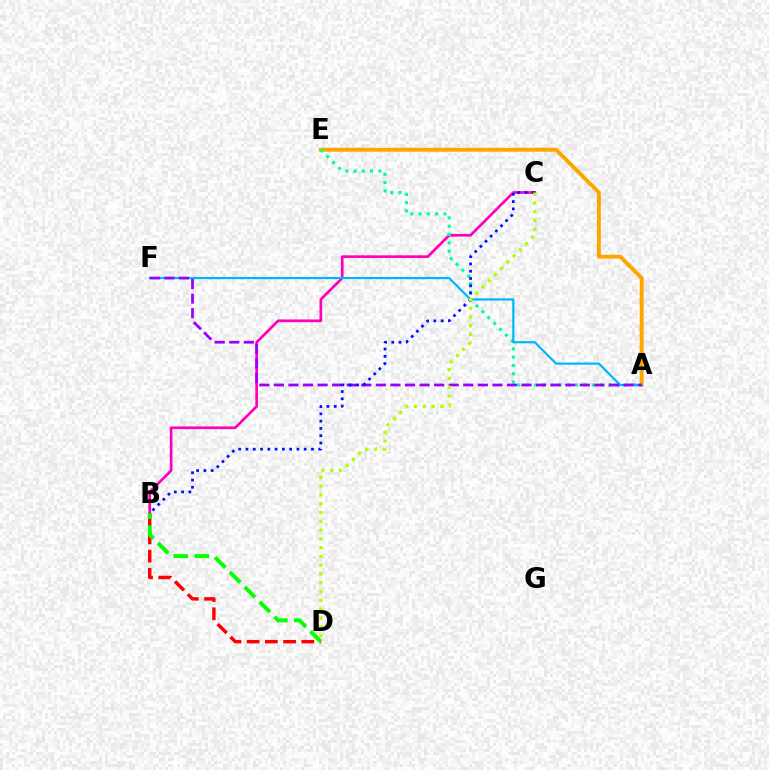{('B', 'C'): [{'color': '#ff00bd', 'line_style': 'solid', 'thickness': 1.95}, {'color': '#0010ff', 'line_style': 'dotted', 'thickness': 1.98}], ('A', 'E'): [{'color': '#ffa500', 'line_style': 'solid', 'thickness': 2.82}, {'color': '#00ff9d', 'line_style': 'dotted', 'thickness': 2.25}], ('B', 'D'): [{'color': '#ff0000', 'line_style': 'dashed', 'thickness': 2.47}, {'color': '#08ff00', 'line_style': 'dashed', 'thickness': 2.85}], ('A', 'F'): [{'color': '#00b5ff', 'line_style': 'solid', 'thickness': 1.58}, {'color': '#9b00ff', 'line_style': 'dashed', 'thickness': 1.98}], ('C', 'D'): [{'color': '#b3ff00', 'line_style': 'dotted', 'thickness': 2.39}]}